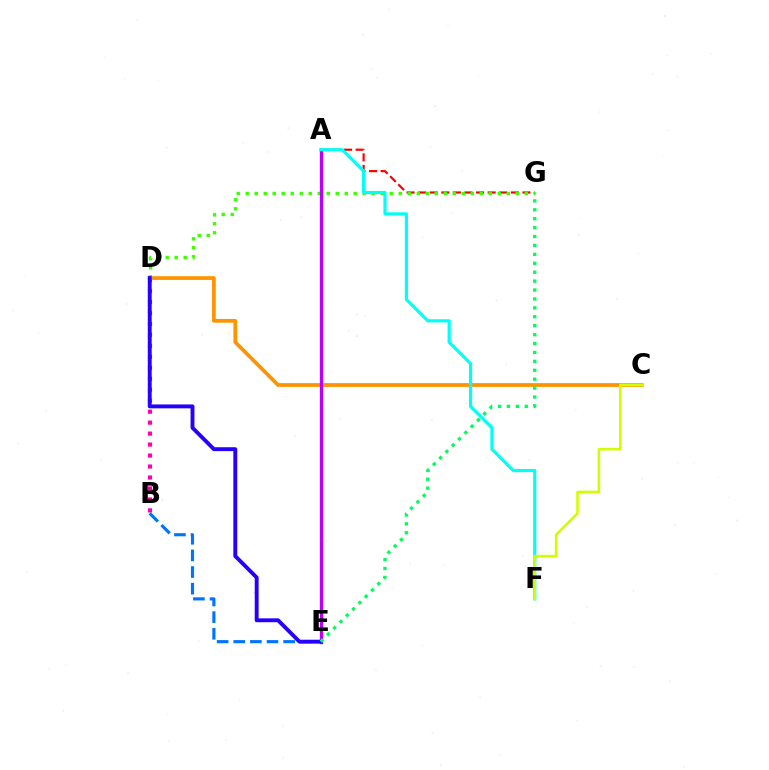{('A', 'G'): [{'color': '#ff0000', 'line_style': 'dashed', 'thickness': 1.57}], ('B', 'D'): [{'color': '#ff00ac', 'line_style': 'dotted', 'thickness': 2.98}], ('B', 'E'): [{'color': '#0074ff', 'line_style': 'dashed', 'thickness': 2.26}], ('C', 'D'): [{'color': '#ff9400', 'line_style': 'solid', 'thickness': 2.69}], ('D', 'G'): [{'color': '#3dff00', 'line_style': 'dotted', 'thickness': 2.45}], ('A', 'E'): [{'color': '#b900ff', 'line_style': 'solid', 'thickness': 2.4}], ('D', 'E'): [{'color': '#2500ff', 'line_style': 'solid', 'thickness': 2.8}], ('E', 'G'): [{'color': '#00ff5c', 'line_style': 'dotted', 'thickness': 2.42}], ('A', 'F'): [{'color': '#00fff6', 'line_style': 'solid', 'thickness': 2.29}], ('C', 'F'): [{'color': '#d1ff00', 'line_style': 'solid', 'thickness': 1.86}]}